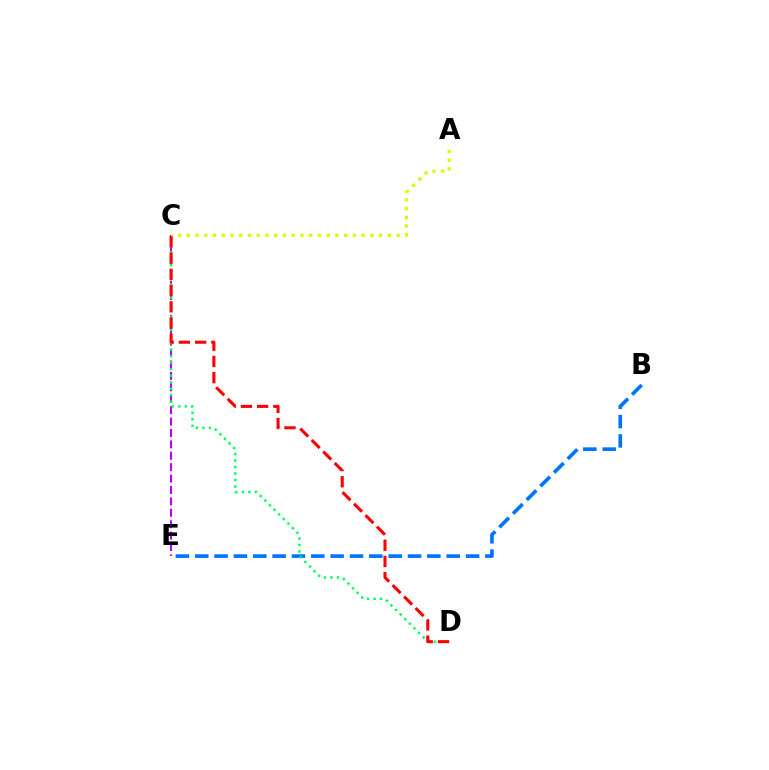{('C', 'E'): [{'color': '#b900ff', 'line_style': 'dashed', 'thickness': 1.55}], ('B', 'E'): [{'color': '#0074ff', 'line_style': 'dashed', 'thickness': 2.63}], ('C', 'D'): [{'color': '#00ff5c', 'line_style': 'dotted', 'thickness': 1.77}, {'color': '#ff0000', 'line_style': 'dashed', 'thickness': 2.21}], ('A', 'C'): [{'color': '#d1ff00', 'line_style': 'dotted', 'thickness': 2.38}]}